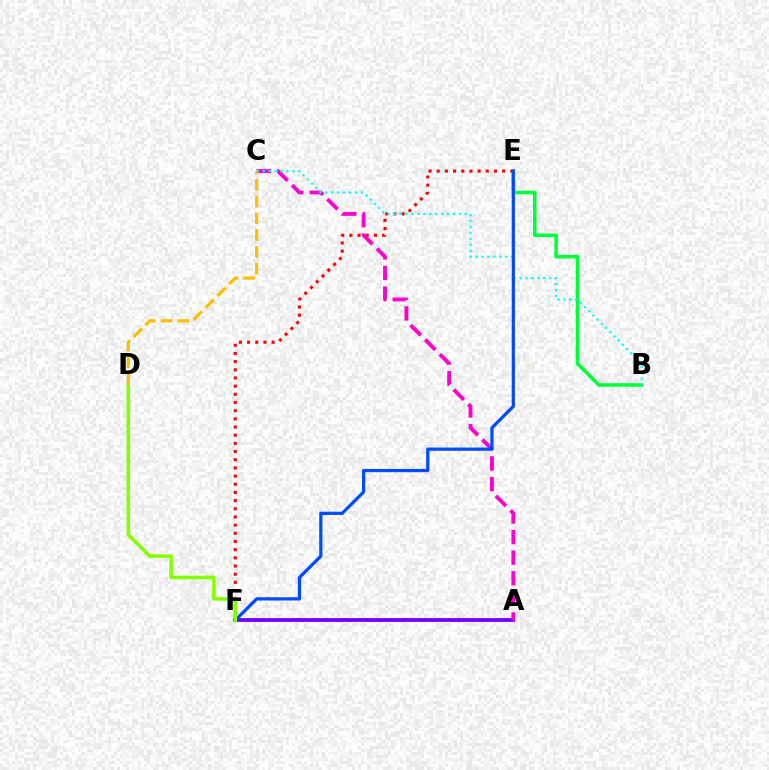{('B', 'E'): [{'color': '#00ff39', 'line_style': 'solid', 'thickness': 2.56}], ('E', 'F'): [{'color': '#ff0000', 'line_style': 'dotted', 'thickness': 2.22}, {'color': '#004bff', 'line_style': 'solid', 'thickness': 2.32}], ('A', 'F'): [{'color': '#7200ff', 'line_style': 'solid', 'thickness': 2.74}], ('A', 'C'): [{'color': '#ff00cf', 'line_style': 'dashed', 'thickness': 2.8}], ('B', 'C'): [{'color': '#00fff6', 'line_style': 'dotted', 'thickness': 1.61}], ('D', 'F'): [{'color': '#84ff00', 'line_style': 'solid', 'thickness': 2.56}], ('C', 'D'): [{'color': '#ffbd00', 'line_style': 'dashed', 'thickness': 2.28}]}